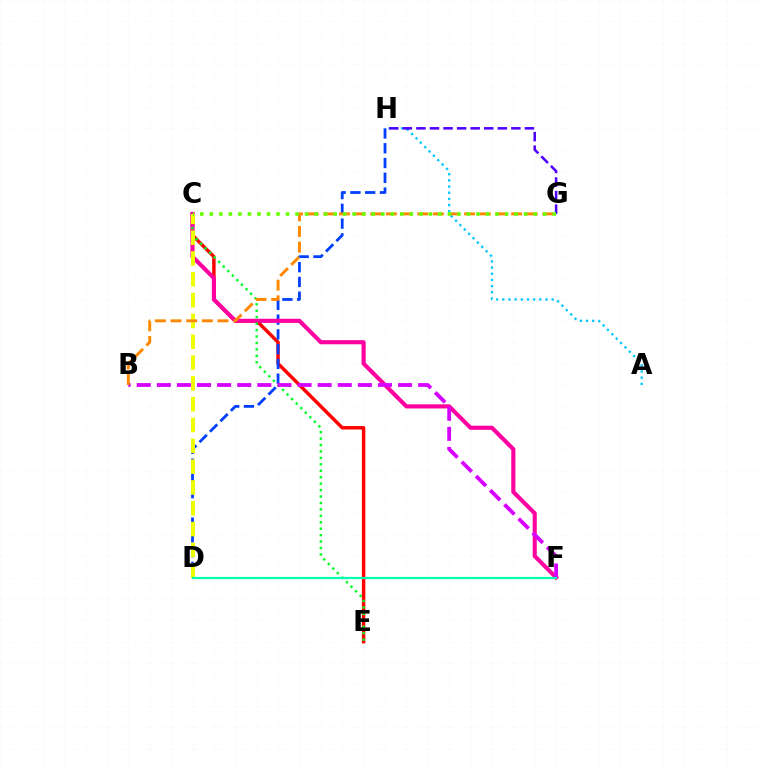{('C', 'E'): [{'color': '#ff0000', 'line_style': 'solid', 'thickness': 2.47}, {'color': '#00ff27', 'line_style': 'dotted', 'thickness': 1.75}], ('D', 'H'): [{'color': '#003fff', 'line_style': 'dashed', 'thickness': 2.01}], ('C', 'F'): [{'color': '#ff00a0', 'line_style': 'solid', 'thickness': 2.96}], ('A', 'H'): [{'color': '#00c7ff', 'line_style': 'dotted', 'thickness': 1.68}], ('G', 'H'): [{'color': '#4f00ff', 'line_style': 'dashed', 'thickness': 1.84}], ('B', 'F'): [{'color': '#d600ff', 'line_style': 'dashed', 'thickness': 2.73}], ('C', 'D'): [{'color': '#eeff00', 'line_style': 'dashed', 'thickness': 2.83}], ('B', 'G'): [{'color': '#ff8800', 'line_style': 'dashed', 'thickness': 2.13}], ('D', 'F'): [{'color': '#00ffaf', 'line_style': 'solid', 'thickness': 1.58}], ('C', 'G'): [{'color': '#66ff00', 'line_style': 'dotted', 'thickness': 2.59}]}